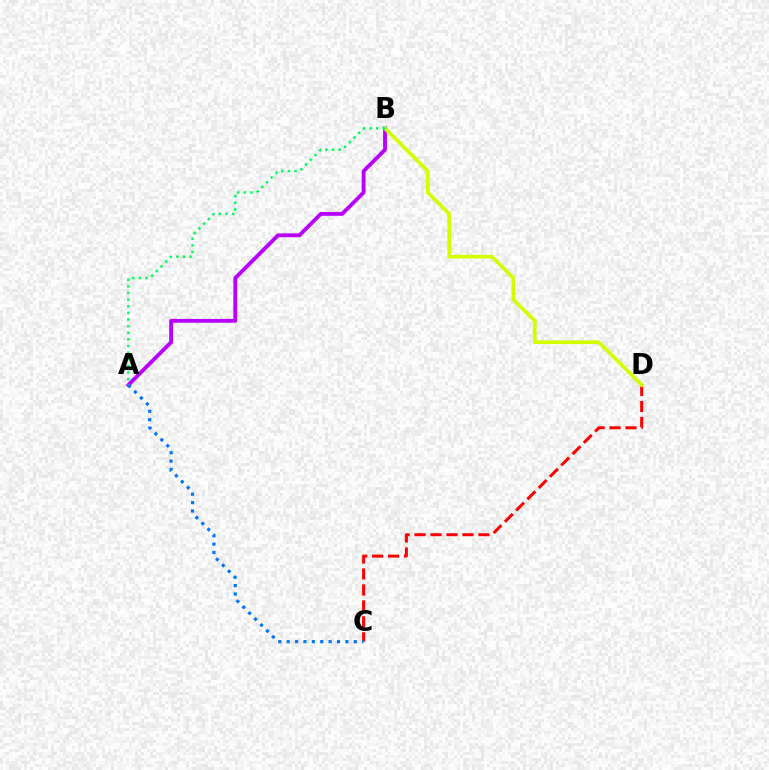{('C', 'D'): [{'color': '#ff0000', 'line_style': 'dashed', 'thickness': 2.17}], ('A', 'B'): [{'color': '#b900ff', 'line_style': 'solid', 'thickness': 2.77}, {'color': '#00ff5c', 'line_style': 'dotted', 'thickness': 1.8}], ('A', 'C'): [{'color': '#0074ff', 'line_style': 'dotted', 'thickness': 2.28}], ('B', 'D'): [{'color': '#d1ff00', 'line_style': 'solid', 'thickness': 2.66}]}